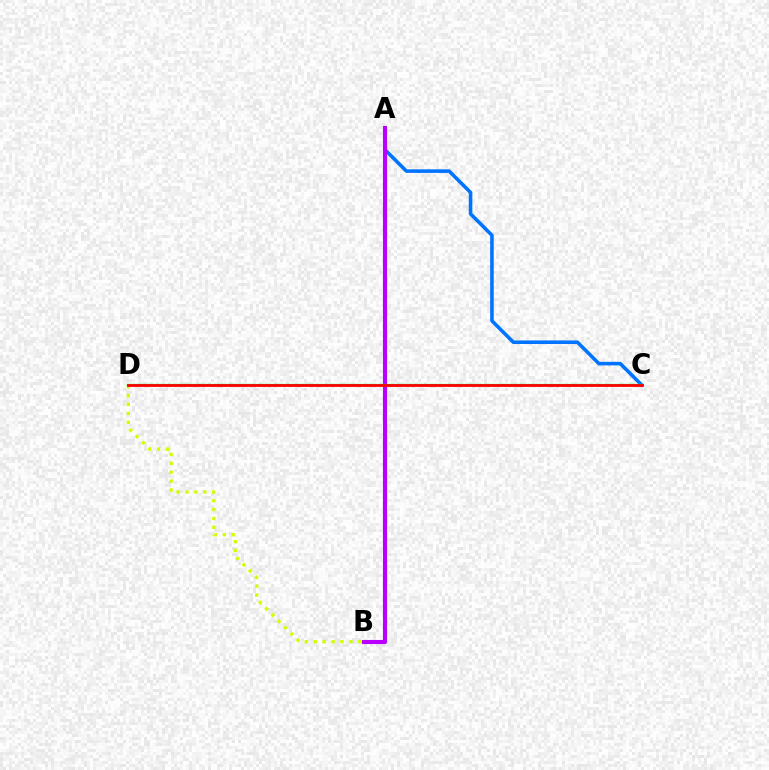{('A', 'C'): [{'color': '#0074ff', 'line_style': 'solid', 'thickness': 2.57}], ('A', 'B'): [{'color': '#b900ff', 'line_style': 'solid', 'thickness': 2.96}], ('B', 'D'): [{'color': '#d1ff00', 'line_style': 'dotted', 'thickness': 2.42}], ('C', 'D'): [{'color': '#00ff5c', 'line_style': 'solid', 'thickness': 1.64}, {'color': '#ff0000', 'line_style': 'solid', 'thickness': 2.01}]}